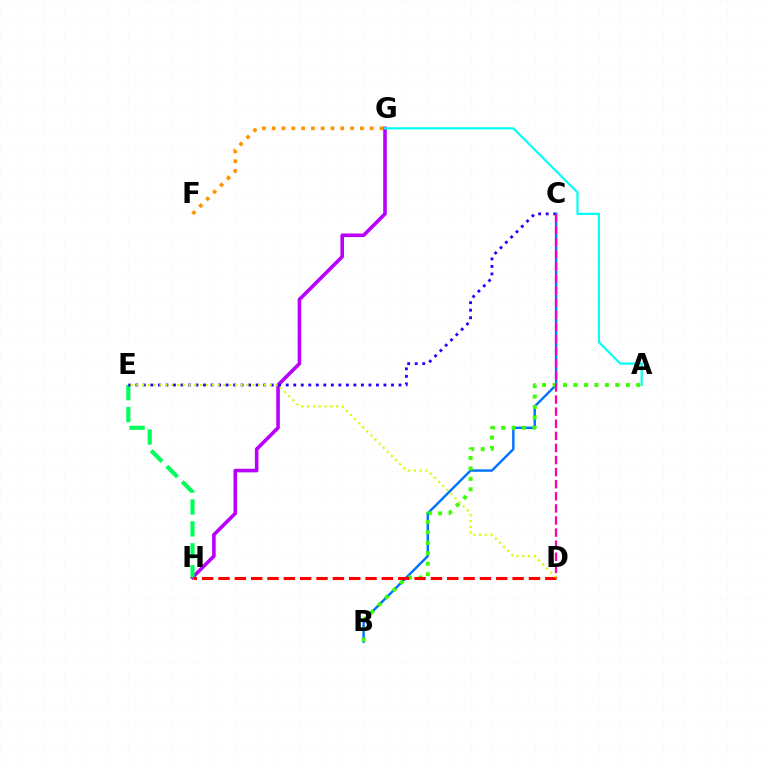{('G', 'H'): [{'color': '#b900ff', 'line_style': 'solid', 'thickness': 2.6}], ('F', 'G'): [{'color': '#ff9400', 'line_style': 'dotted', 'thickness': 2.66}], ('E', 'H'): [{'color': '#00ff5c', 'line_style': 'dashed', 'thickness': 2.98}], ('A', 'G'): [{'color': '#00fff6', 'line_style': 'solid', 'thickness': 1.56}], ('C', 'E'): [{'color': '#2500ff', 'line_style': 'dotted', 'thickness': 2.04}], ('B', 'C'): [{'color': '#0074ff', 'line_style': 'solid', 'thickness': 1.75}], ('A', 'B'): [{'color': '#3dff00', 'line_style': 'dotted', 'thickness': 2.84}], ('C', 'D'): [{'color': '#ff00ac', 'line_style': 'dashed', 'thickness': 1.64}], ('D', 'H'): [{'color': '#ff0000', 'line_style': 'dashed', 'thickness': 2.22}], ('D', 'E'): [{'color': '#d1ff00', 'line_style': 'dotted', 'thickness': 1.57}]}